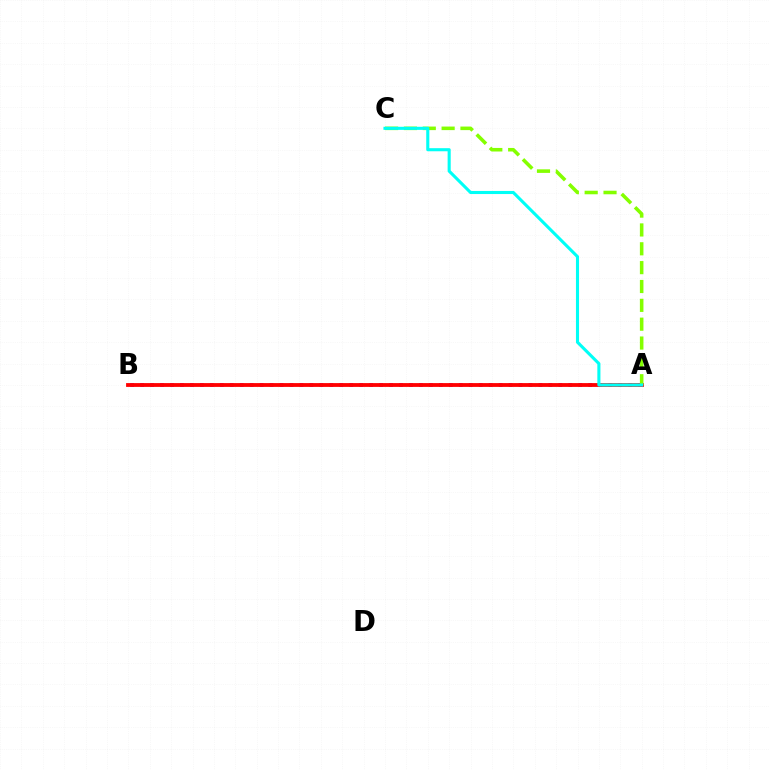{('A', 'B'): [{'color': '#7200ff', 'line_style': 'dotted', 'thickness': 2.71}, {'color': '#ff0000', 'line_style': 'solid', 'thickness': 2.74}], ('A', 'C'): [{'color': '#84ff00', 'line_style': 'dashed', 'thickness': 2.56}, {'color': '#00fff6', 'line_style': 'solid', 'thickness': 2.22}]}